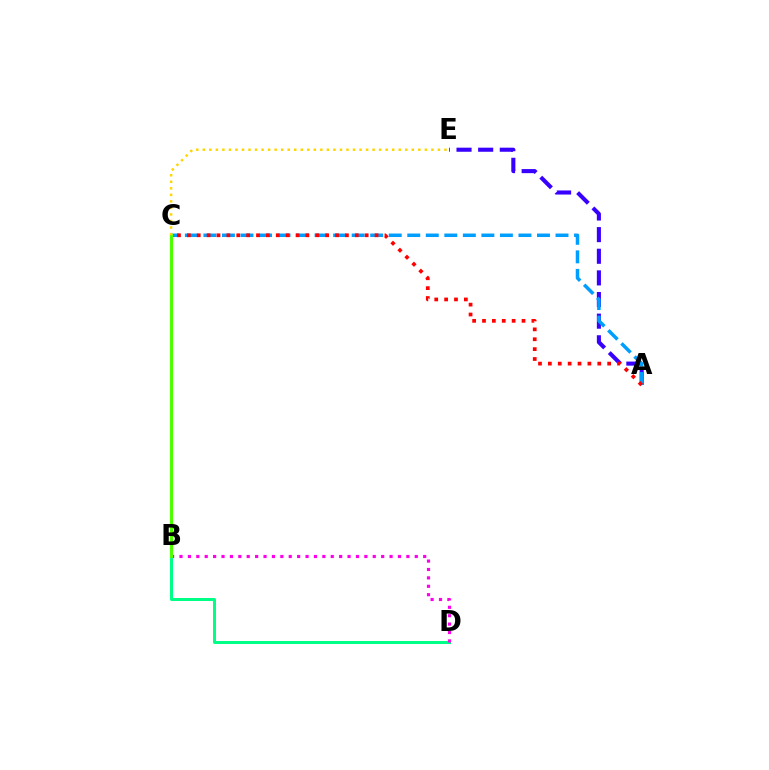{('A', 'E'): [{'color': '#3700ff', 'line_style': 'dashed', 'thickness': 2.94}], ('B', 'D'): [{'color': '#00ff86', 'line_style': 'solid', 'thickness': 2.17}, {'color': '#ff00ed', 'line_style': 'dotted', 'thickness': 2.28}], ('A', 'C'): [{'color': '#009eff', 'line_style': 'dashed', 'thickness': 2.52}, {'color': '#ff0000', 'line_style': 'dotted', 'thickness': 2.68}], ('B', 'C'): [{'color': '#4fff00', 'line_style': 'solid', 'thickness': 2.31}], ('C', 'E'): [{'color': '#ffd500', 'line_style': 'dotted', 'thickness': 1.77}]}